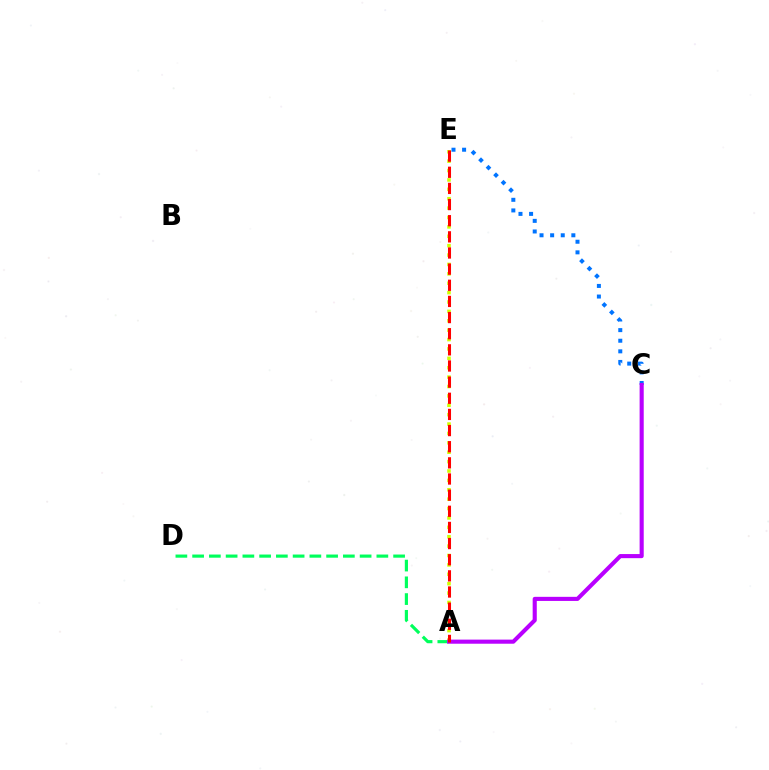{('A', 'E'): [{'color': '#d1ff00', 'line_style': 'dotted', 'thickness': 2.55}, {'color': '#ff0000', 'line_style': 'dashed', 'thickness': 2.19}], ('C', 'E'): [{'color': '#0074ff', 'line_style': 'dotted', 'thickness': 2.88}], ('A', 'D'): [{'color': '#00ff5c', 'line_style': 'dashed', 'thickness': 2.28}], ('A', 'C'): [{'color': '#b900ff', 'line_style': 'solid', 'thickness': 2.96}]}